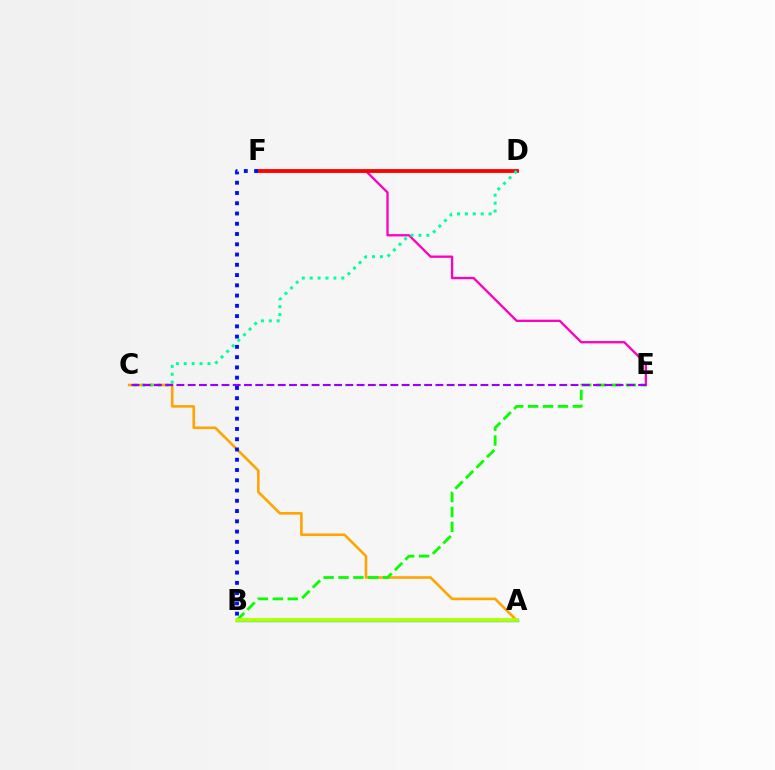{('E', 'F'): [{'color': '#ff00bd', 'line_style': 'solid', 'thickness': 1.67}], ('D', 'F'): [{'color': '#ff0000', 'line_style': 'solid', 'thickness': 2.74}], ('A', 'C'): [{'color': '#ffa500', 'line_style': 'solid', 'thickness': 1.88}], ('B', 'F'): [{'color': '#0010ff', 'line_style': 'dotted', 'thickness': 2.79}], ('B', 'E'): [{'color': '#08ff00', 'line_style': 'dashed', 'thickness': 2.02}], ('C', 'D'): [{'color': '#00ff9d', 'line_style': 'dotted', 'thickness': 2.15}], ('A', 'B'): [{'color': '#00b5ff', 'line_style': 'solid', 'thickness': 2.45}, {'color': '#b3ff00', 'line_style': 'solid', 'thickness': 2.67}], ('C', 'E'): [{'color': '#9b00ff', 'line_style': 'dashed', 'thickness': 1.53}]}